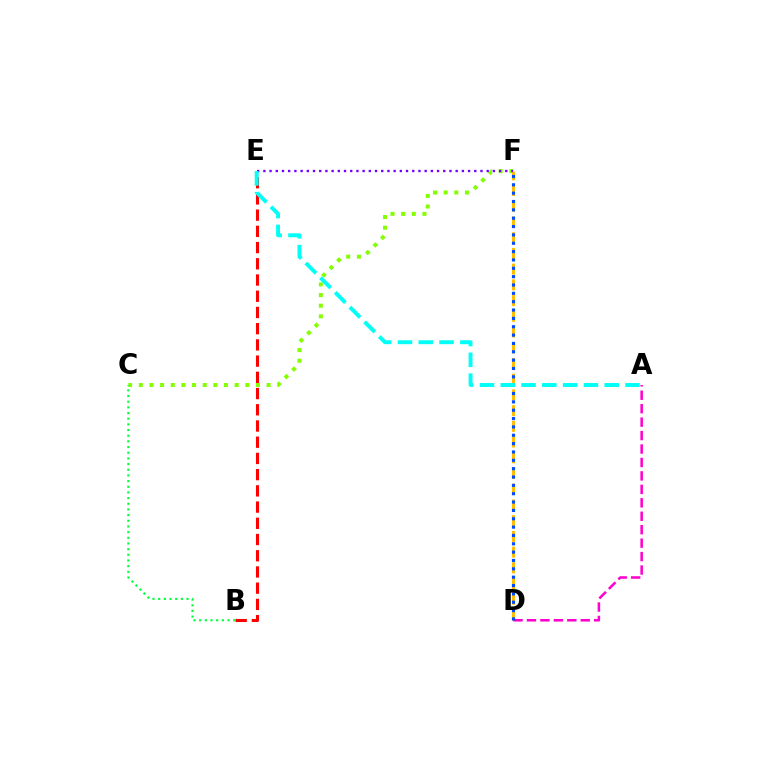{('B', 'E'): [{'color': '#ff0000', 'line_style': 'dashed', 'thickness': 2.2}], ('C', 'F'): [{'color': '#84ff00', 'line_style': 'dotted', 'thickness': 2.89}], ('D', 'F'): [{'color': '#ffbd00', 'line_style': 'dashed', 'thickness': 2.14}, {'color': '#004bff', 'line_style': 'dotted', 'thickness': 2.27}], ('E', 'F'): [{'color': '#7200ff', 'line_style': 'dotted', 'thickness': 1.69}], ('A', 'D'): [{'color': '#ff00cf', 'line_style': 'dashed', 'thickness': 1.83}], ('B', 'C'): [{'color': '#00ff39', 'line_style': 'dotted', 'thickness': 1.54}], ('A', 'E'): [{'color': '#00fff6', 'line_style': 'dashed', 'thickness': 2.82}]}